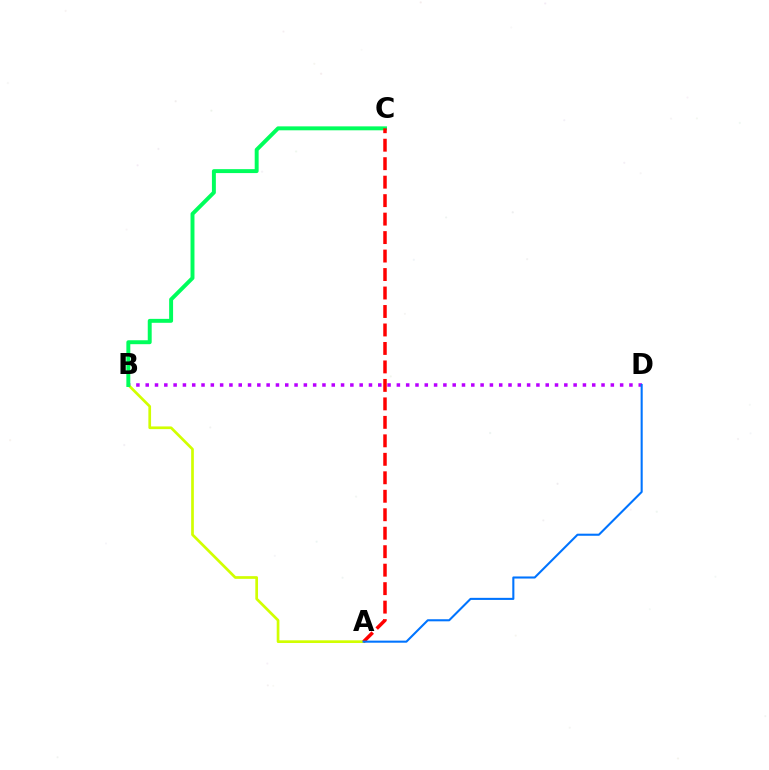{('B', 'D'): [{'color': '#b900ff', 'line_style': 'dotted', 'thickness': 2.53}], ('A', 'B'): [{'color': '#d1ff00', 'line_style': 'solid', 'thickness': 1.94}], ('B', 'C'): [{'color': '#00ff5c', 'line_style': 'solid', 'thickness': 2.83}], ('A', 'C'): [{'color': '#ff0000', 'line_style': 'dashed', 'thickness': 2.51}], ('A', 'D'): [{'color': '#0074ff', 'line_style': 'solid', 'thickness': 1.5}]}